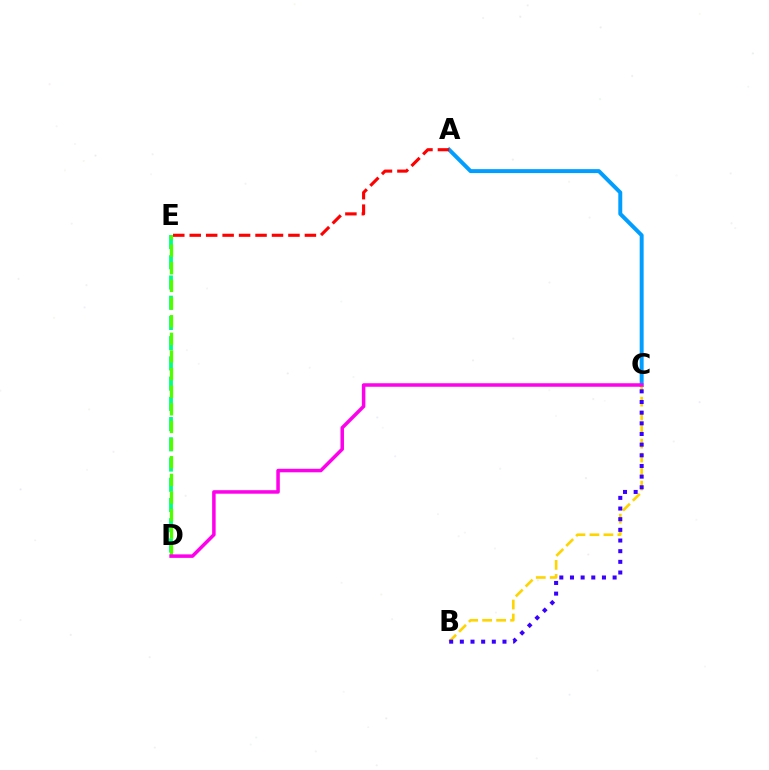{('D', 'E'): [{'color': '#00ff86', 'line_style': 'dashed', 'thickness': 2.75}, {'color': '#4fff00', 'line_style': 'dashed', 'thickness': 2.39}], ('A', 'C'): [{'color': '#009eff', 'line_style': 'solid', 'thickness': 2.85}], ('A', 'E'): [{'color': '#ff0000', 'line_style': 'dashed', 'thickness': 2.24}], ('B', 'C'): [{'color': '#ffd500', 'line_style': 'dashed', 'thickness': 1.9}, {'color': '#3700ff', 'line_style': 'dotted', 'thickness': 2.9}], ('C', 'D'): [{'color': '#ff00ed', 'line_style': 'solid', 'thickness': 2.53}]}